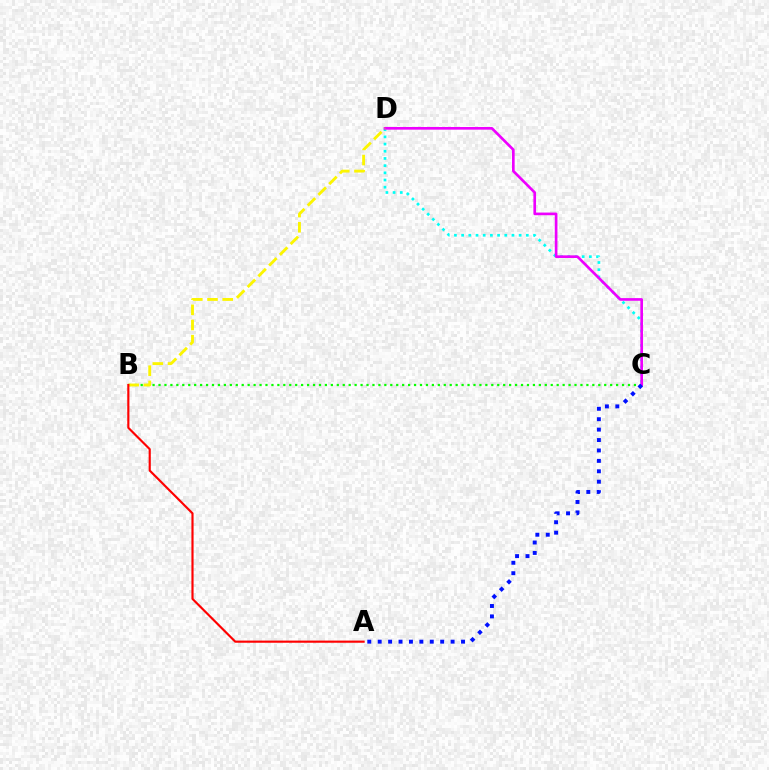{('B', 'C'): [{'color': '#08ff00', 'line_style': 'dotted', 'thickness': 1.61}], ('C', 'D'): [{'color': '#00fff6', 'line_style': 'dotted', 'thickness': 1.95}, {'color': '#ee00ff', 'line_style': 'solid', 'thickness': 1.92}], ('B', 'D'): [{'color': '#fcf500', 'line_style': 'dashed', 'thickness': 2.06}], ('A', 'C'): [{'color': '#0010ff', 'line_style': 'dotted', 'thickness': 2.83}], ('A', 'B'): [{'color': '#ff0000', 'line_style': 'solid', 'thickness': 1.55}]}